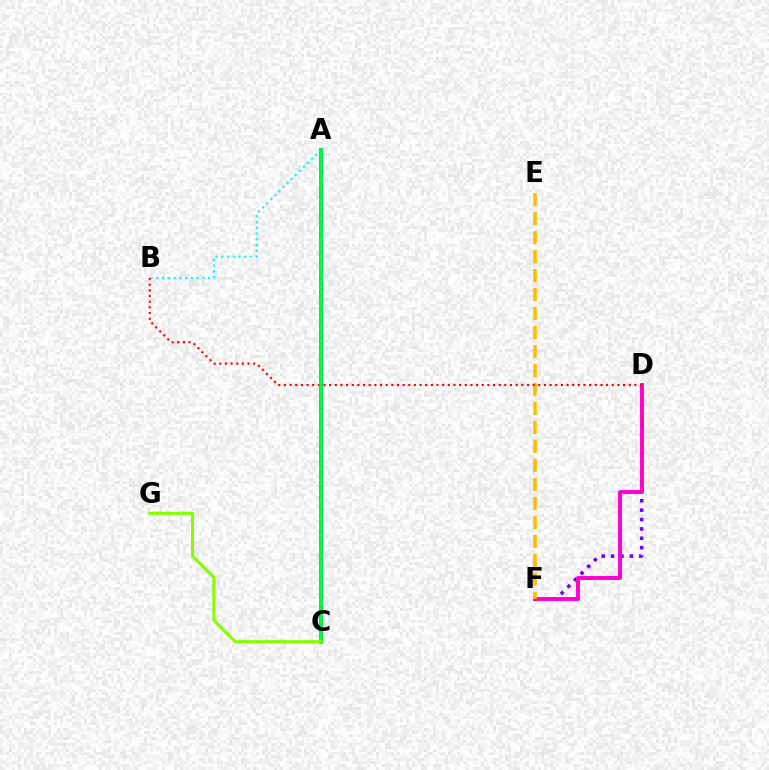{('A', 'C'): [{'color': '#004bff', 'line_style': 'solid', 'thickness': 2.6}, {'color': '#00ff39', 'line_style': 'solid', 'thickness': 2.62}], ('A', 'B'): [{'color': '#00fff6', 'line_style': 'dotted', 'thickness': 1.56}], ('D', 'F'): [{'color': '#7200ff', 'line_style': 'dotted', 'thickness': 2.55}, {'color': '#ff00cf', 'line_style': 'solid', 'thickness': 2.82}], ('E', 'F'): [{'color': '#ffbd00', 'line_style': 'dashed', 'thickness': 2.58}], ('B', 'D'): [{'color': '#ff0000', 'line_style': 'dotted', 'thickness': 1.54}], ('C', 'G'): [{'color': '#84ff00', 'line_style': 'solid', 'thickness': 2.19}]}